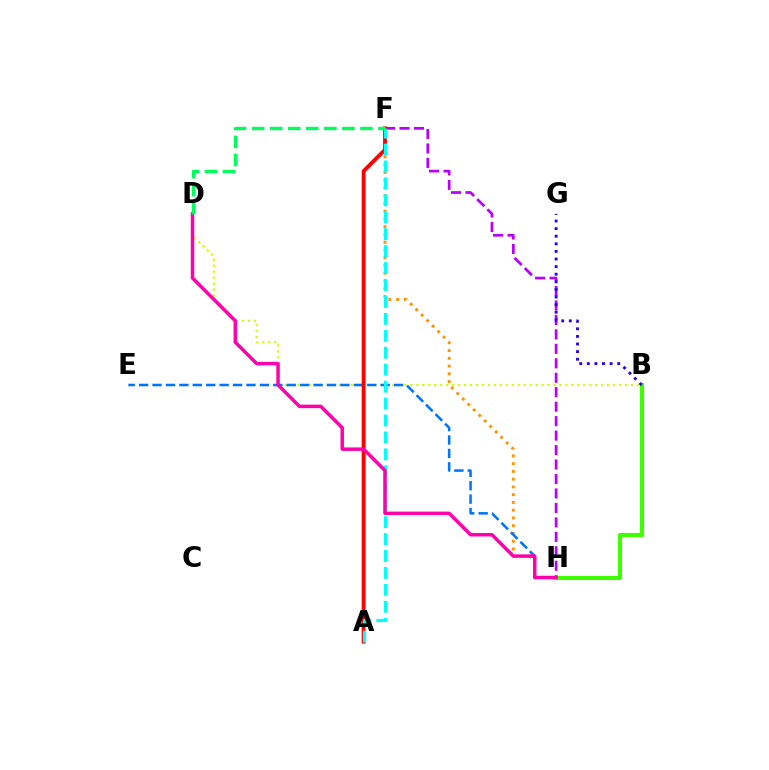{('B', 'D'): [{'color': '#d1ff00', 'line_style': 'dotted', 'thickness': 1.62}], ('F', 'H'): [{'color': '#b900ff', 'line_style': 'dashed', 'thickness': 1.96}, {'color': '#ff9400', 'line_style': 'dotted', 'thickness': 2.11}], ('B', 'H'): [{'color': '#3dff00', 'line_style': 'solid', 'thickness': 2.95}], ('E', 'H'): [{'color': '#0074ff', 'line_style': 'dashed', 'thickness': 1.82}], ('A', 'F'): [{'color': '#ff0000', 'line_style': 'solid', 'thickness': 2.78}, {'color': '#00fff6', 'line_style': 'dashed', 'thickness': 2.3}], ('D', 'H'): [{'color': '#ff00ac', 'line_style': 'solid', 'thickness': 2.5}], ('B', 'G'): [{'color': '#2500ff', 'line_style': 'dotted', 'thickness': 2.06}], ('D', 'F'): [{'color': '#00ff5c', 'line_style': 'dashed', 'thickness': 2.45}]}